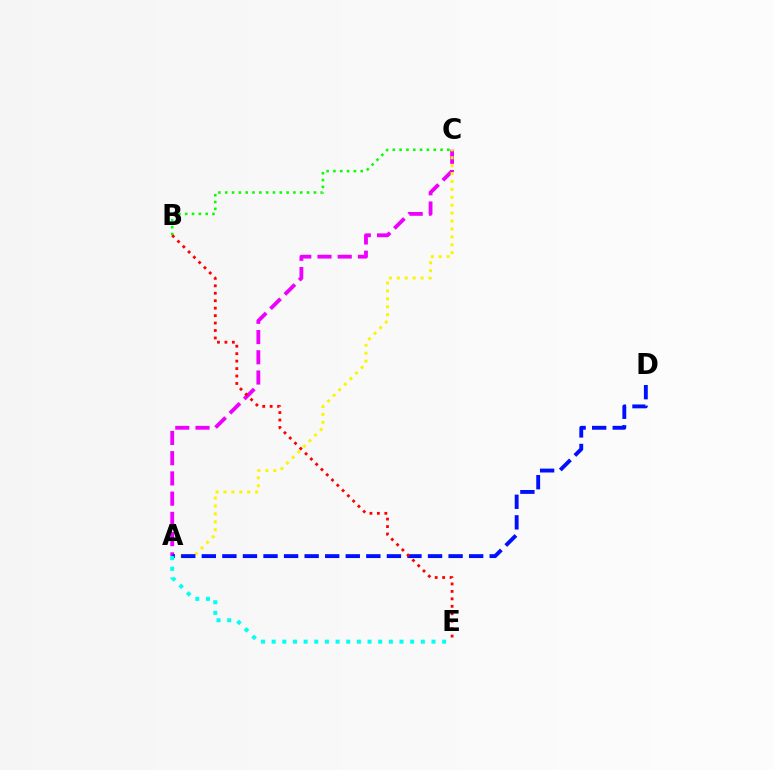{('A', 'C'): [{'color': '#ee00ff', 'line_style': 'dashed', 'thickness': 2.75}, {'color': '#fcf500', 'line_style': 'dotted', 'thickness': 2.15}], ('A', 'D'): [{'color': '#0010ff', 'line_style': 'dashed', 'thickness': 2.79}], ('B', 'C'): [{'color': '#08ff00', 'line_style': 'dotted', 'thickness': 1.85}], ('A', 'E'): [{'color': '#00fff6', 'line_style': 'dotted', 'thickness': 2.9}], ('B', 'E'): [{'color': '#ff0000', 'line_style': 'dotted', 'thickness': 2.02}]}